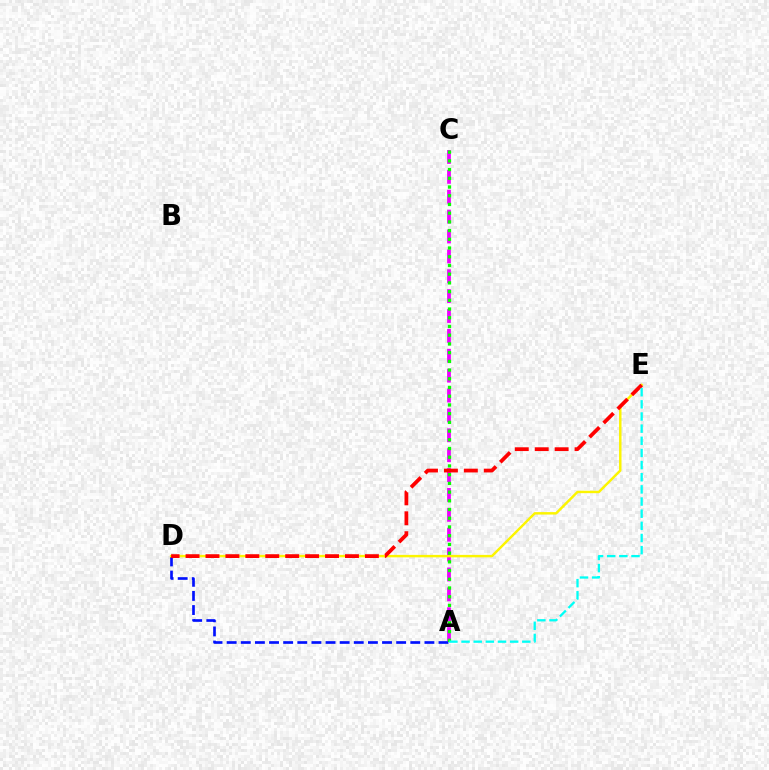{('A', 'D'): [{'color': '#0010ff', 'line_style': 'dashed', 'thickness': 1.92}], ('A', 'C'): [{'color': '#ee00ff', 'line_style': 'dashed', 'thickness': 2.7}, {'color': '#08ff00', 'line_style': 'dotted', 'thickness': 2.37}], ('D', 'E'): [{'color': '#fcf500', 'line_style': 'solid', 'thickness': 1.77}, {'color': '#ff0000', 'line_style': 'dashed', 'thickness': 2.71}], ('A', 'E'): [{'color': '#00fff6', 'line_style': 'dashed', 'thickness': 1.65}]}